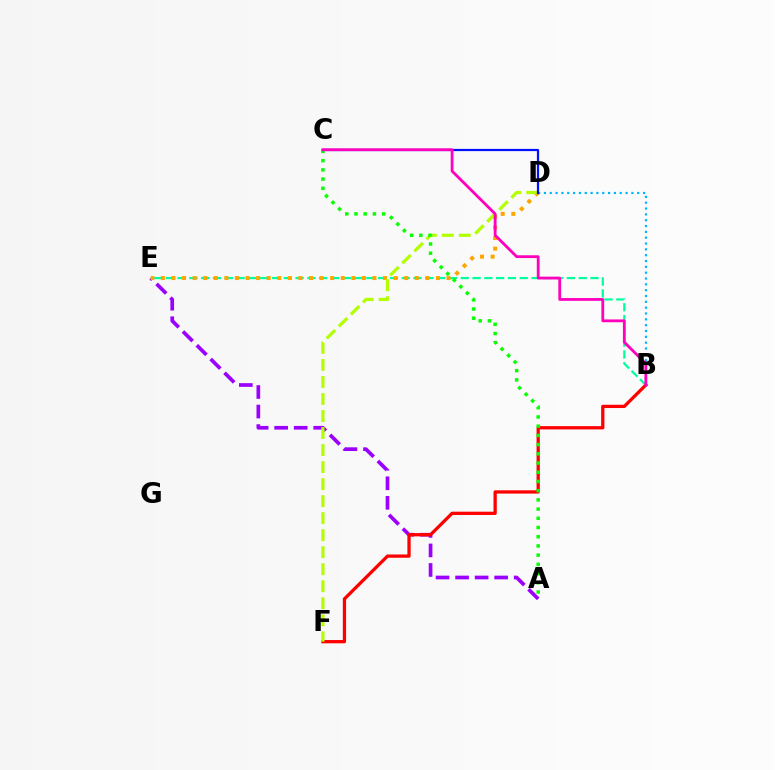{('A', 'E'): [{'color': '#9b00ff', 'line_style': 'dashed', 'thickness': 2.65}], ('B', 'E'): [{'color': '#00ff9d', 'line_style': 'dashed', 'thickness': 1.6}], ('B', 'F'): [{'color': '#ff0000', 'line_style': 'solid', 'thickness': 2.36}], ('D', 'E'): [{'color': '#ffa500', 'line_style': 'dotted', 'thickness': 2.87}], ('B', 'D'): [{'color': '#00b5ff', 'line_style': 'dotted', 'thickness': 1.58}], ('D', 'F'): [{'color': '#b3ff00', 'line_style': 'dashed', 'thickness': 2.31}], ('A', 'C'): [{'color': '#08ff00', 'line_style': 'dotted', 'thickness': 2.5}], ('C', 'D'): [{'color': '#0010ff', 'line_style': 'solid', 'thickness': 1.6}], ('B', 'C'): [{'color': '#ff00bd', 'line_style': 'solid', 'thickness': 2.02}]}